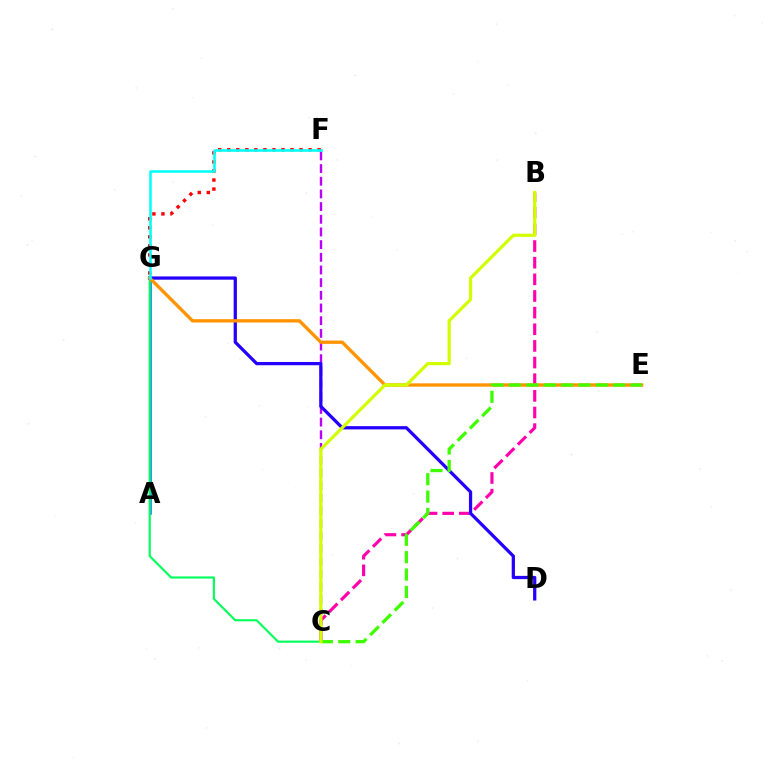{('C', 'F'): [{'color': '#b900ff', 'line_style': 'dashed', 'thickness': 1.72}], ('A', 'G'): [{'color': '#0074ff', 'line_style': 'solid', 'thickness': 1.85}], ('C', 'G'): [{'color': '#00ff5c', 'line_style': 'solid', 'thickness': 1.54}], ('F', 'G'): [{'color': '#ff0000', 'line_style': 'dotted', 'thickness': 2.46}, {'color': '#00fff6', 'line_style': 'solid', 'thickness': 1.84}], ('B', 'C'): [{'color': '#ff00ac', 'line_style': 'dashed', 'thickness': 2.26}, {'color': '#d1ff00', 'line_style': 'solid', 'thickness': 2.3}], ('D', 'G'): [{'color': '#2500ff', 'line_style': 'solid', 'thickness': 2.34}], ('E', 'G'): [{'color': '#ff9400', 'line_style': 'solid', 'thickness': 2.4}], ('C', 'E'): [{'color': '#3dff00', 'line_style': 'dashed', 'thickness': 2.36}]}